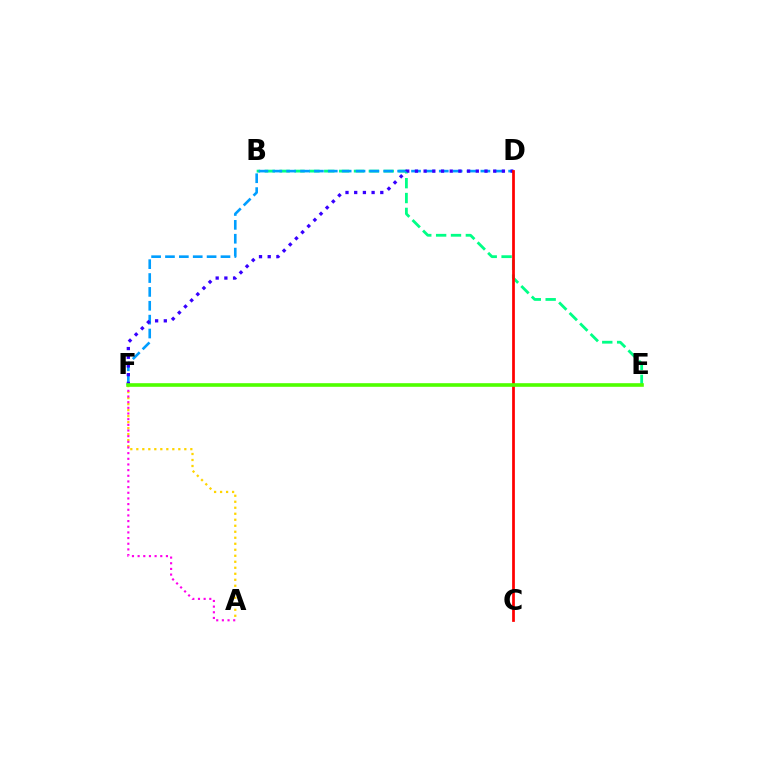{('A', 'F'): [{'color': '#ffd500', 'line_style': 'dotted', 'thickness': 1.63}, {'color': '#ff00ed', 'line_style': 'dotted', 'thickness': 1.54}], ('B', 'E'): [{'color': '#00ff86', 'line_style': 'dashed', 'thickness': 2.02}], ('D', 'F'): [{'color': '#009eff', 'line_style': 'dashed', 'thickness': 1.88}, {'color': '#3700ff', 'line_style': 'dotted', 'thickness': 2.36}], ('C', 'D'): [{'color': '#ff0000', 'line_style': 'solid', 'thickness': 1.97}], ('E', 'F'): [{'color': '#4fff00', 'line_style': 'solid', 'thickness': 2.61}]}